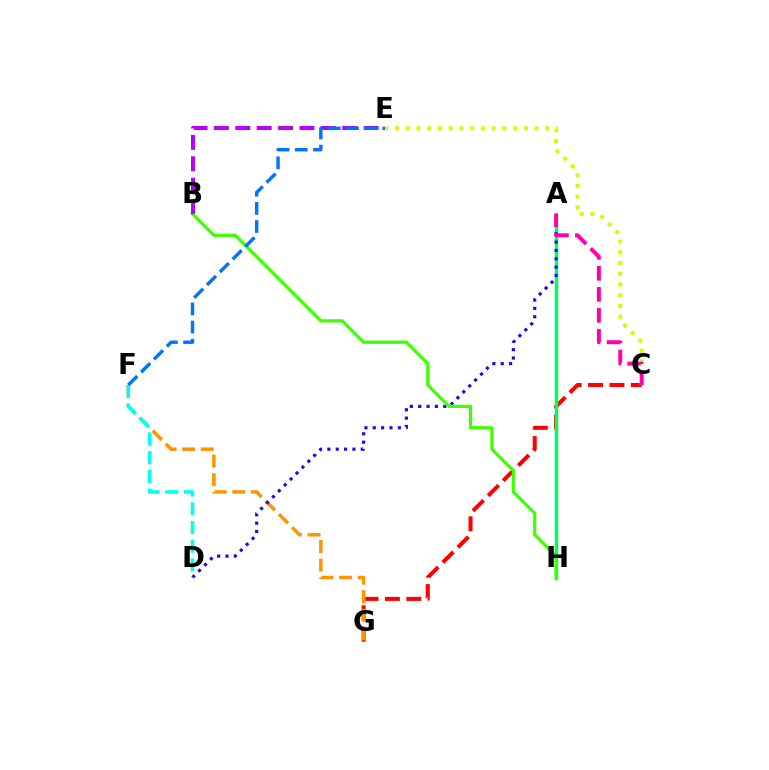{('C', 'G'): [{'color': '#ff0000', 'line_style': 'dashed', 'thickness': 2.9}], ('A', 'H'): [{'color': '#00ff5c', 'line_style': 'solid', 'thickness': 2.5}], ('C', 'E'): [{'color': '#d1ff00', 'line_style': 'dotted', 'thickness': 2.92}], ('F', 'G'): [{'color': '#ff9400', 'line_style': 'dashed', 'thickness': 2.53}], ('A', 'D'): [{'color': '#2500ff', 'line_style': 'dotted', 'thickness': 2.27}], ('B', 'H'): [{'color': '#3dff00', 'line_style': 'solid', 'thickness': 2.3}], ('B', 'E'): [{'color': '#b900ff', 'line_style': 'dashed', 'thickness': 2.91}], ('D', 'F'): [{'color': '#00fff6', 'line_style': 'dashed', 'thickness': 2.55}], ('A', 'C'): [{'color': '#ff00ac', 'line_style': 'dashed', 'thickness': 2.85}], ('E', 'F'): [{'color': '#0074ff', 'line_style': 'dashed', 'thickness': 2.47}]}